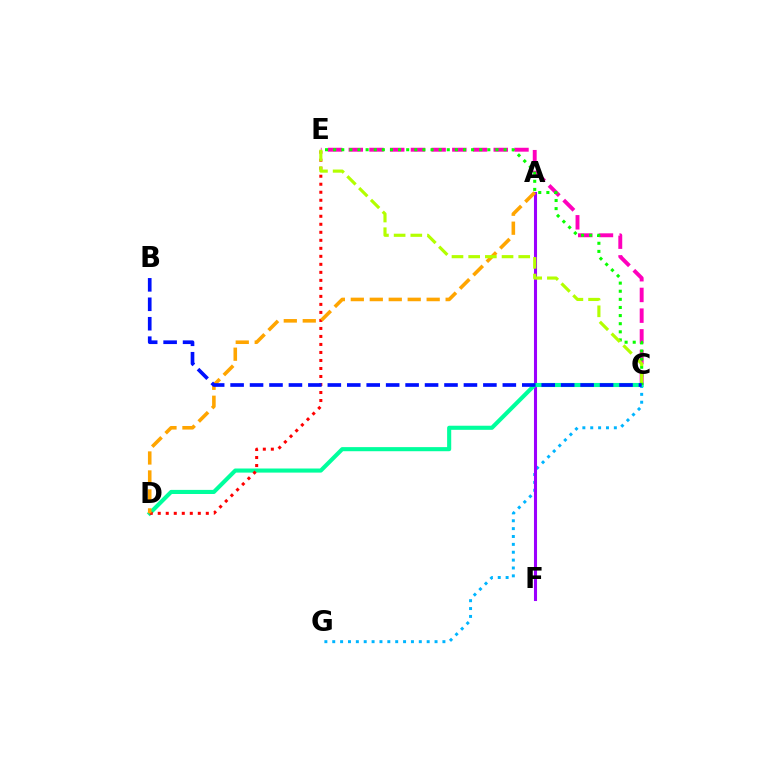{('C', 'G'): [{'color': '#00b5ff', 'line_style': 'dotted', 'thickness': 2.14}], ('C', 'E'): [{'color': '#ff00bd', 'line_style': 'dashed', 'thickness': 2.81}, {'color': '#08ff00', 'line_style': 'dotted', 'thickness': 2.21}, {'color': '#b3ff00', 'line_style': 'dashed', 'thickness': 2.27}], ('A', 'F'): [{'color': '#9b00ff', 'line_style': 'solid', 'thickness': 2.21}], ('C', 'D'): [{'color': '#00ff9d', 'line_style': 'solid', 'thickness': 2.95}], ('D', 'E'): [{'color': '#ff0000', 'line_style': 'dotted', 'thickness': 2.18}], ('A', 'D'): [{'color': '#ffa500', 'line_style': 'dashed', 'thickness': 2.58}], ('B', 'C'): [{'color': '#0010ff', 'line_style': 'dashed', 'thickness': 2.64}]}